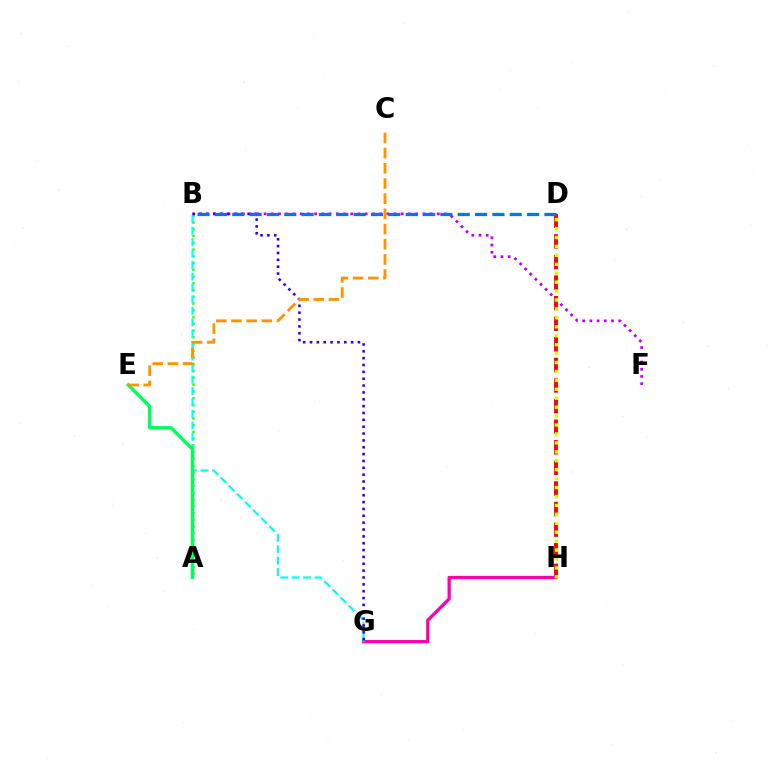{('D', 'H'): [{'color': '#ff0000', 'line_style': 'dashed', 'thickness': 2.8}, {'color': '#d1ff00', 'line_style': 'dotted', 'thickness': 2.43}], ('A', 'B'): [{'color': '#3dff00', 'line_style': 'dotted', 'thickness': 1.84}], ('G', 'H'): [{'color': '#ff00ac', 'line_style': 'solid', 'thickness': 2.35}], ('B', 'G'): [{'color': '#00fff6', 'line_style': 'dashed', 'thickness': 1.56}, {'color': '#2500ff', 'line_style': 'dotted', 'thickness': 1.86}], ('B', 'F'): [{'color': '#b900ff', 'line_style': 'dotted', 'thickness': 1.96}], ('A', 'E'): [{'color': '#00ff5c', 'line_style': 'solid', 'thickness': 2.44}], ('C', 'E'): [{'color': '#ff9400', 'line_style': 'dashed', 'thickness': 2.06}], ('B', 'D'): [{'color': '#0074ff', 'line_style': 'dashed', 'thickness': 2.36}]}